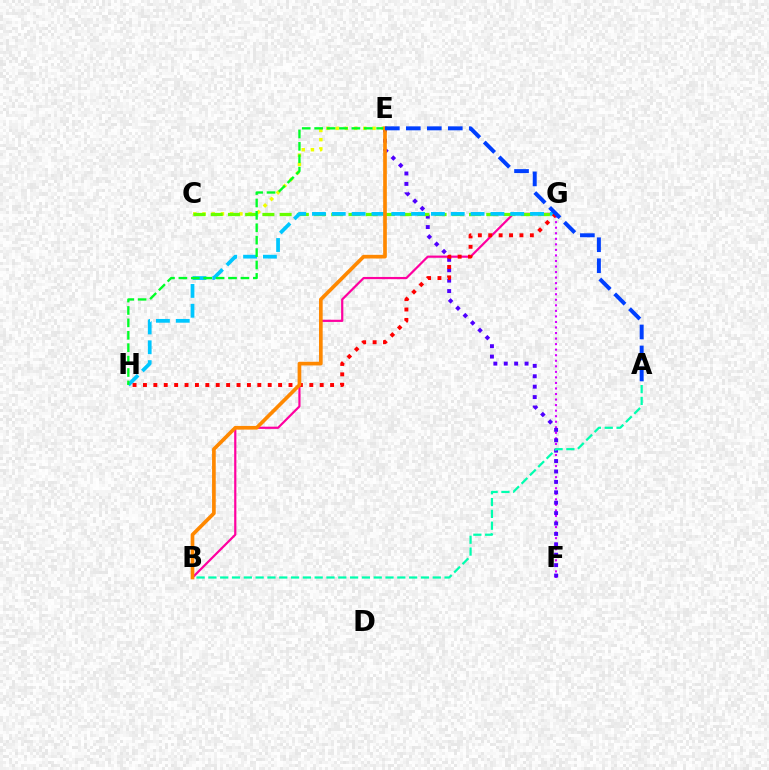{('F', 'G'): [{'color': '#d600ff', 'line_style': 'dotted', 'thickness': 1.51}], ('E', 'F'): [{'color': '#4f00ff', 'line_style': 'dotted', 'thickness': 2.83}], ('C', 'E'): [{'color': '#eeff00', 'line_style': 'dotted', 'thickness': 2.51}], ('B', 'G'): [{'color': '#ff00a0', 'line_style': 'solid', 'thickness': 1.59}], ('C', 'G'): [{'color': '#66ff00', 'line_style': 'dashed', 'thickness': 2.34}], ('G', 'H'): [{'color': '#00c7ff', 'line_style': 'dashed', 'thickness': 2.69}, {'color': '#ff0000', 'line_style': 'dotted', 'thickness': 2.82}], ('E', 'H'): [{'color': '#00ff27', 'line_style': 'dashed', 'thickness': 1.69}], ('A', 'B'): [{'color': '#00ffaf', 'line_style': 'dashed', 'thickness': 1.6}], ('B', 'E'): [{'color': '#ff8800', 'line_style': 'solid', 'thickness': 2.65}], ('A', 'E'): [{'color': '#003fff', 'line_style': 'dashed', 'thickness': 2.85}]}